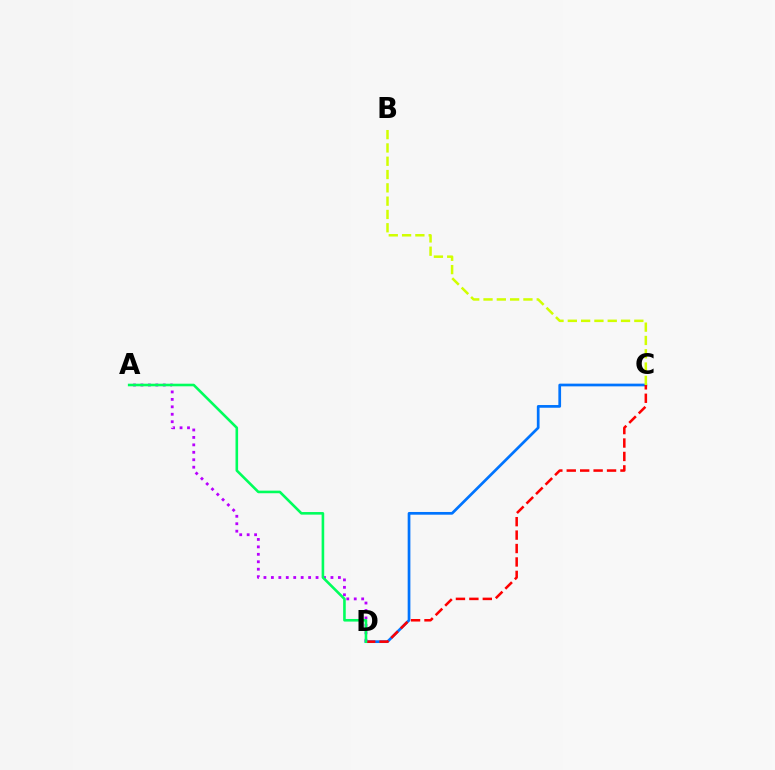{('C', 'D'): [{'color': '#0074ff', 'line_style': 'solid', 'thickness': 1.95}, {'color': '#ff0000', 'line_style': 'dashed', 'thickness': 1.82}], ('B', 'C'): [{'color': '#d1ff00', 'line_style': 'dashed', 'thickness': 1.81}], ('A', 'D'): [{'color': '#b900ff', 'line_style': 'dotted', 'thickness': 2.02}, {'color': '#00ff5c', 'line_style': 'solid', 'thickness': 1.87}]}